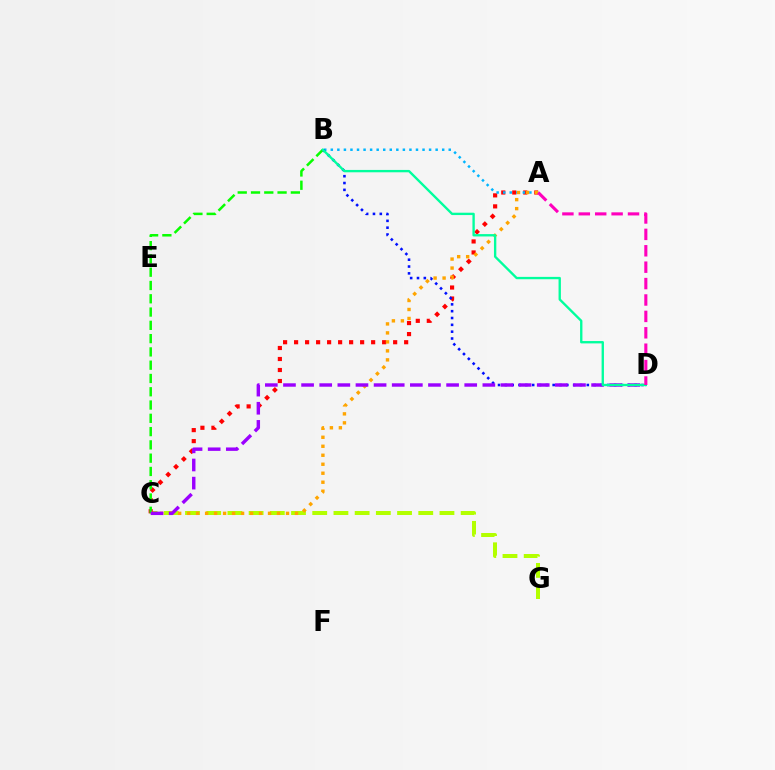{('C', 'G'): [{'color': '#b3ff00', 'line_style': 'dashed', 'thickness': 2.88}], ('A', 'C'): [{'color': '#ff0000', 'line_style': 'dotted', 'thickness': 2.99}, {'color': '#ffa500', 'line_style': 'dotted', 'thickness': 2.44}], ('B', 'C'): [{'color': '#08ff00', 'line_style': 'dashed', 'thickness': 1.8}], ('A', 'B'): [{'color': '#00b5ff', 'line_style': 'dotted', 'thickness': 1.78}], ('B', 'D'): [{'color': '#0010ff', 'line_style': 'dotted', 'thickness': 1.86}, {'color': '#00ff9d', 'line_style': 'solid', 'thickness': 1.69}], ('C', 'D'): [{'color': '#9b00ff', 'line_style': 'dashed', 'thickness': 2.46}], ('A', 'D'): [{'color': '#ff00bd', 'line_style': 'dashed', 'thickness': 2.23}]}